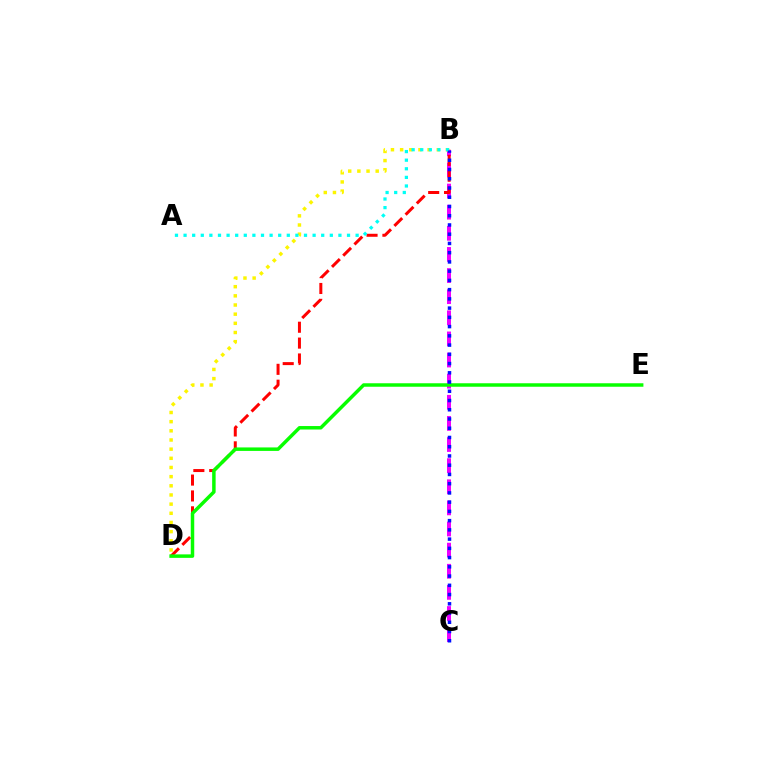{('B', 'C'): [{'color': '#ee00ff', 'line_style': 'dashed', 'thickness': 2.87}, {'color': '#0010ff', 'line_style': 'dotted', 'thickness': 2.51}], ('B', 'D'): [{'color': '#fcf500', 'line_style': 'dotted', 'thickness': 2.49}, {'color': '#ff0000', 'line_style': 'dashed', 'thickness': 2.16}], ('A', 'B'): [{'color': '#00fff6', 'line_style': 'dotted', 'thickness': 2.34}], ('D', 'E'): [{'color': '#08ff00', 'line_style': 'solid', 'thickness': 2.5}]}